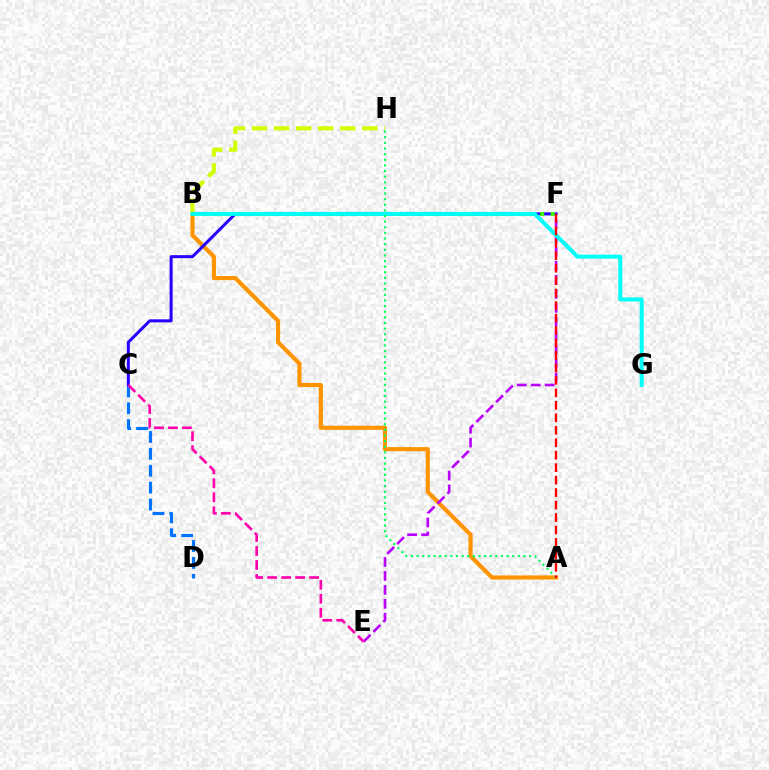{('A', 'B'): [{'color': '#ff9400', 'line_style': 'solid', 'thickness': 2.97}], ('B', 'H'): [{'color': '#d1ff00', 'line_style': 'dashed', 'thickness': 3.0}], ('C', 'D'): [{'color': '#0074ff', 'line_style': 'dashed', 'thickness': 2.29}], ('C', 'F'): [{'color': '#2500ff', 'line_style': 'solid', 'thickness': 2.17}], ('E', 'F'): [{'color': '#b900ff', 'line_style': 'dashed', 'thickness': 1.89}], ('B', 'F'): [{'color': '#3dff00', 'line_style': 'dotted', 'thickness': 2.86}], ('B', 'G'): [{'color': '#00fff6', 'line_style': 'solid', 'thickness': 2.86}], ('A', 'H'): [{'color': '#00ff5c', 'line_style': 'dotted', 'thickness': 1.53}], ('A', 'F'): [{'color': '#ff0000', 'line_style': 'dashed', 'thickness': 1.69}], ('C', 'E'): [{'color': '#ff00ac', 'line_style': 'dashed', 'thickness': 1.9}]}